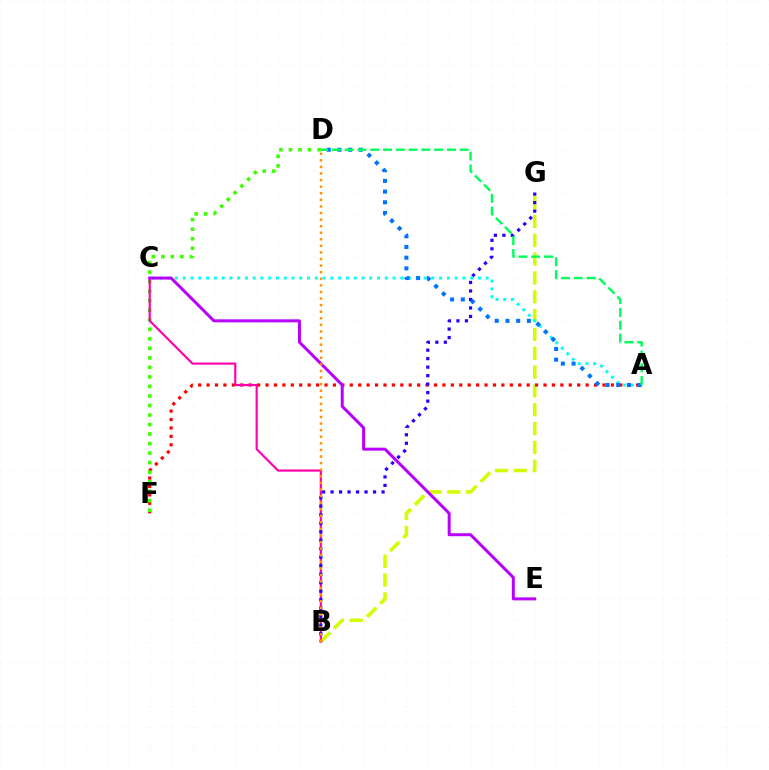{('B', 'G'): [{'color': '#d1ff00', 'line_style': 'dashed', 'thickness': 2.56}, {'color': '#2500ff', 'line_style': 'dotted', 'thickness': 2.31}], ('A', 'F'): [{'color': '#ff0000', 'line_style': 'dotted', 'thickness': 2.29}], ('D', 'F'): [{'color': '#3dff00', 'line_style': 'dotted', 'thickness': 2.59}], ('B', 'C'): [{'color': '#ff00ac', 'line_style': 'solid', 'thickness': 1.56}], ('A', 'C'): [{'color': '#00fff6', 'line_style': 'dotted', 'thickness': 2.11}], ('A', 'D'): [{'color': '#0074ff', 'line_style': 'dotted', 'thickness': 2.91}, {'color': '#00ff5c', 'line_style': 'dashed', 'thickness': 1.74}], ('C', 'E'): [{'color': '#b900ff', 'line_style': 'solid', 'thickness': 2.15}], ('B', 'D'): [{'color': '#ff9400', 'line_style': 'dotted', 'thickness': 1.79}]}